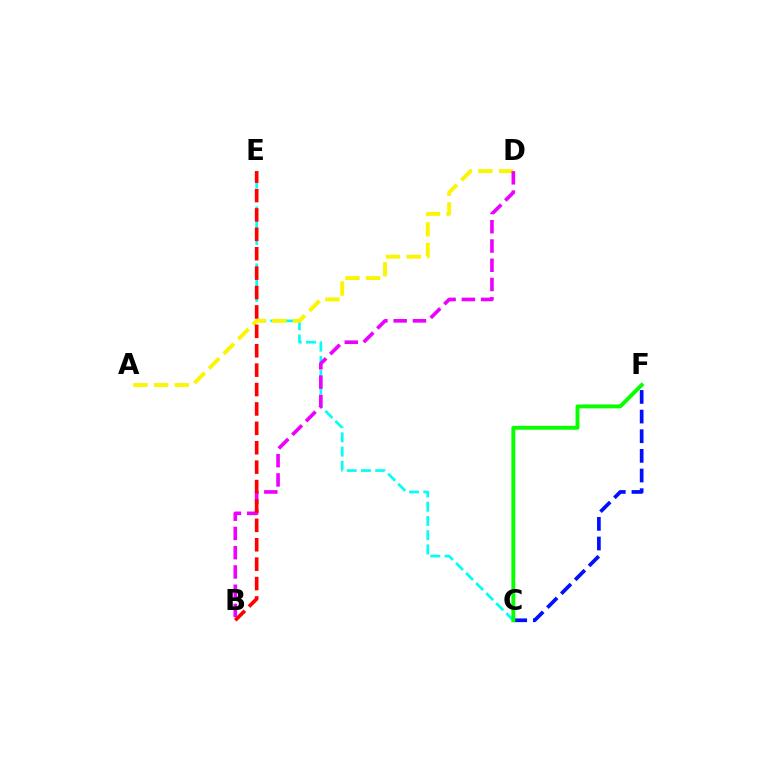{('C', 'F'): [{'color': '#0010ff', 'line_style': 'dashed', 'thickness': 2.67}, {'color': '#08ff00', 'line_style': 'solid', 'thickness': 2.81}], ('C', 'E'): [{'color': '#00fff6', 'line_style': 'dashed', 'thickness': 1.93}], ('A', 'D'): [{'color': '#fcf500', 'line_style': 'dashed', 'thickness': 2.81}], ('B', 'D'): [{'color': '#ee00ff', 'line_style': 'dashed', 'thickness': 2.62}], ('B', 'E'): [{'color': '#ff0000', 'line_style': 'dashed', 'thickness': 2.64}]}